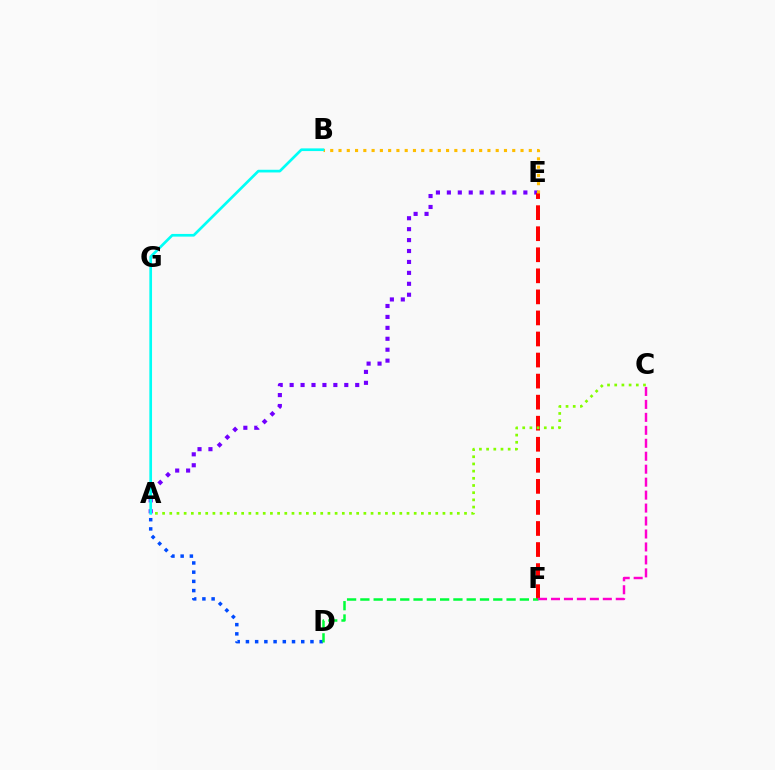{('A', 'E'): [{'color': '#7200ff', 'line_style': 'dotted', 'thickness': 2.97}], ('E', 'F'): [{'color': '#ff0000', 'line_style': 'dashed', 'thickness': 2.86}], ('A', 'C'): [{'color': '#84ff00', 'line_style': 'dotted', 'thickness': 1.95}], ('B', 'E'): [{'color': '#ffbd00', 'line_style': 'dotted', 'thickness': 2.25}], ('A', 'B'): [{'color': '#00fff6', 'line_style': 'solid', 'thickness': 1.93}], ('A', 'D'): [{'color': '#004bff', 'line_style': 'dotted', 'thickness': 2.5}], ('D', 'F'): [{'color': '#00ff39', 'line_style': 'dashed', 'thickness': 1.81}], ('C', 'F'): [{'color': '#ff00cf', 'line_style': 'dashed', 'thickness': 1.76}]}